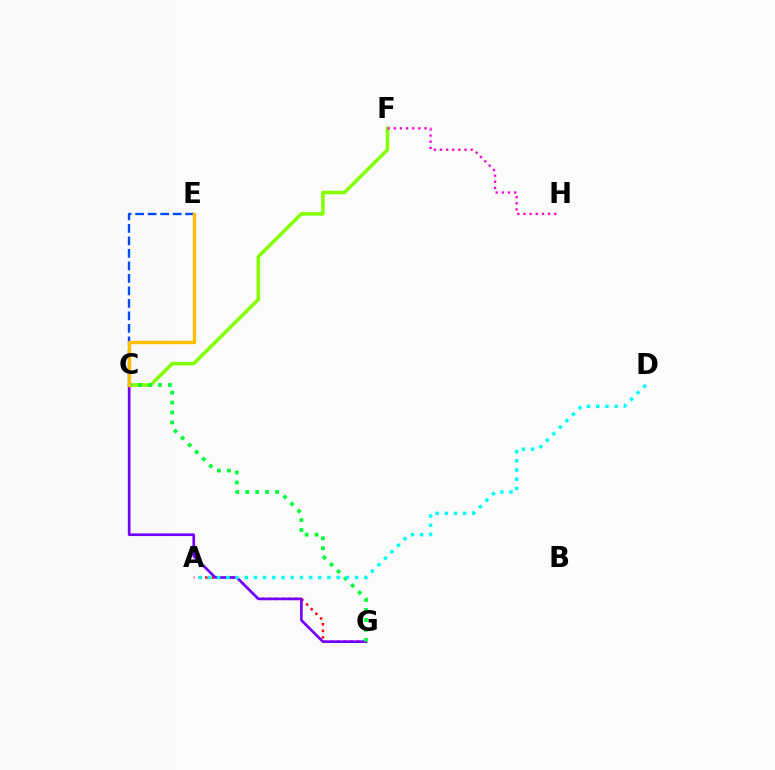{('C', 'F'): [{'color': '#84ff00', 'line_style': 'solid', 'thickness': 2.55}], ('A', 'G'): [{'color': '#ff0000', 'line_style': 'dotted', 'thickness': 1.79}], ('C', 'G'): [{'color': '#7200ff', 'line_style': 'solid', 'thickness': 1.92}, {'color': '#00ff39', 'line_style': 'dotted', 'thickness': 2.7}], ('A', 'D'): [{'color': '#00fff6', 'line_style': 'dotted', 'thickness': 2.5}], ('F', 'H'): [{'color': '#ff00cf', 'line_style': 'dotted', 'thickness': 1.67}], ('C', 'E'): [{'color': '#004bff', 'line_style': 'dashed', 'thickness': 1.7}, {'color': '#ffbd00', 'line_style': 'solid', 'thickness': 2.43}]}